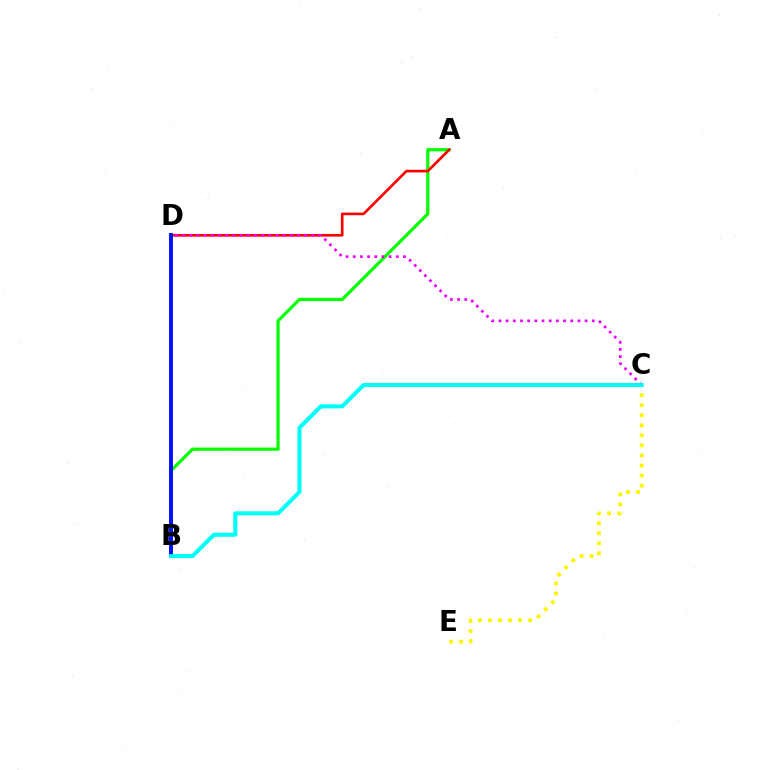{('A', 'B'): [{'color': '#08ff00', 'line_style': 'solid', 'thickness': 2.32}], ('A', 'D'): [{'color': '#ff0000', 'line_style': 'solid', 'thickness': 1.91}], ('C', 'E'): [{'color': '#fcf500', 'line_style': 'dotted', 'thickness': 2.73}], ('B', 'D'): [{'color': '#0010ff', 'line_style': 'solid', 'thickness': 2.82}], ('C', 'D'): [{'color': '#ee00ff', 'line_style': 'dotted', 'thickness': 1.95}], ('B', 'C'): [{'color': '#00fff6', 'line_style': 'solid', 'thickness': 2.92}]}